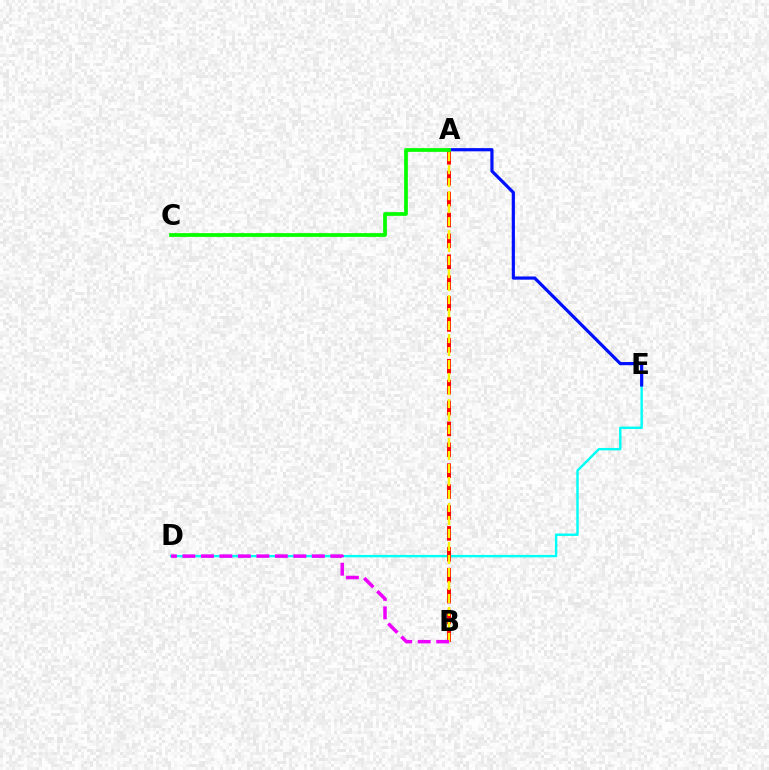{('D', 'E'): [{'color': '#00fff6', 'line_style': 'solid', 'thickness': 1.74}], ('A', 'E'): [{'color': '#0010ff', 'line_style': 'solid', 'thickness': 2.3}], ('A', 'B'): [{'color': '#ff0000', 'line_style': 'dashed', 'thickness': 2.84}, {'color': '#fcf500', 'line_style': 'dashed', 'thickness': 1.77}], ('A', 'C'): [{'color': '#08ff00', 'line_style': 'solid', 'thickness': 2.7}], ('B', 'D'): [{'color': '#ee00ff', 'line_style': 'dashed', 'thickness': 2.51}]}